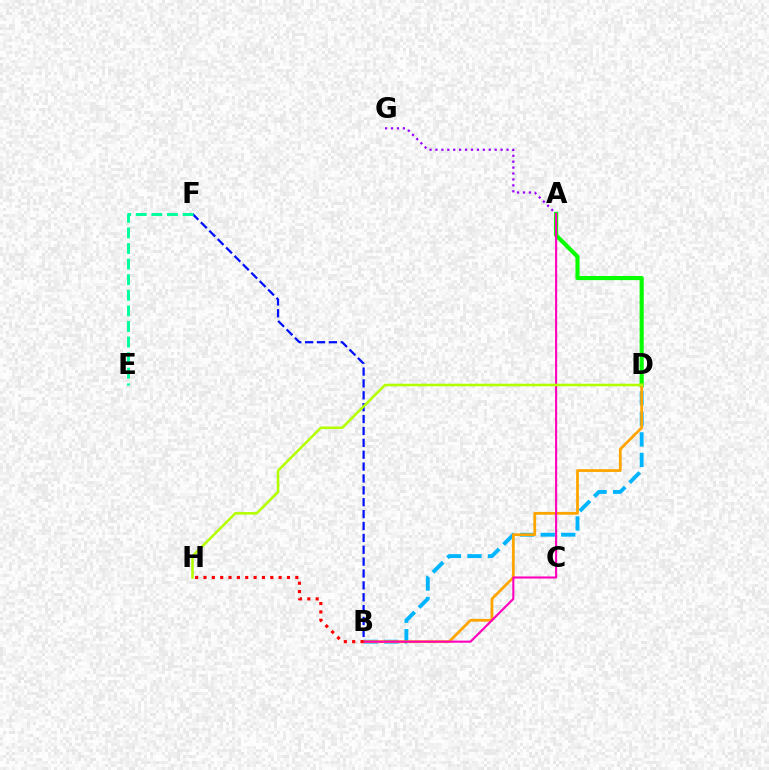{('B', 'F'): [{'color': '#0010ff', 'line_style': 'dashed', 'thickness': 1.61}], ('B', 'D'): [{'color': '#00b5ff', 'line_style': 'dashed', 'thickness': 2.79}, {'color': '#ffa500', 'line_style': 'solid', 'thickness': 1.99}], ('A', 'D'): [{'color': '#08ff00', 'line_style': 'solid', 'thickness': 2.97}], ('A', 'G'): [{'color': '#9b00ff', 'line_style': 'dotted', 'thickness': 1.61}], ('E', 'F'): [{'color': '#00ff9d', 'line_style': 'dashed', 'thickness': 2.12}], ('A', 'B'): [{'color': '#ff00bd', 'line_style': 'solid', 'thickness': 1.52}], ('B', 'H'): [{'color': '#ff0000', 'line_style': 'dotted', 'thickness': 2.27}], ('D', 'H'): [{'color': '#b3ff00', 'line_style': 'solid', 'thickness': 1.83}]}